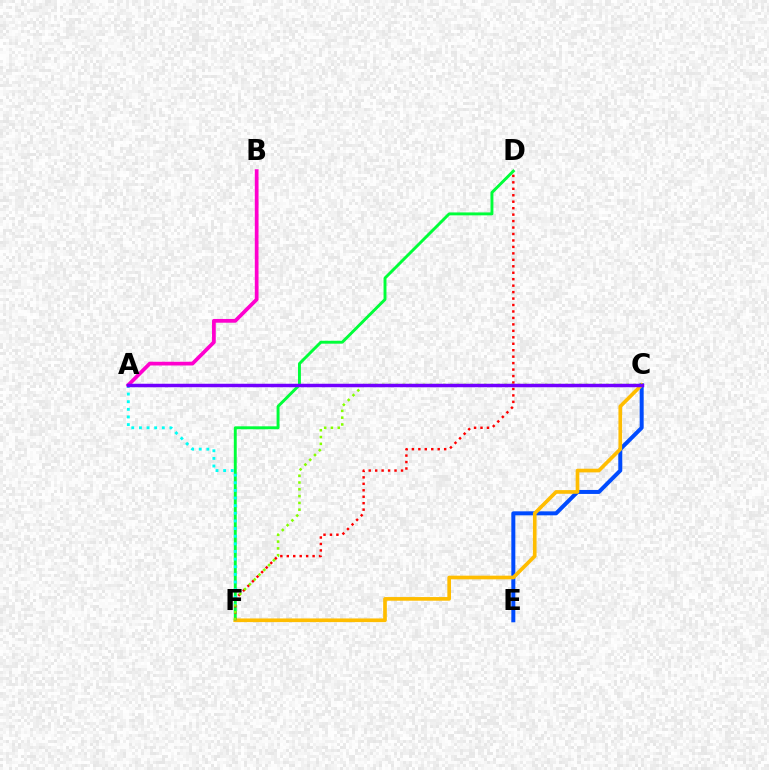{('D', 'F'): [{'color': '#00ff39', 'line_style': 'solid', 'thickness': 2.1}, {'color': '#ff0000', 'line_style': 'dotted', 'thickness': 1.75}], ('C', 'E'): [{'color': '#004bff', 'line_style': 'solid', 'thickness': 2.87}], ('C', 'F'): [{'color': '#ffbd00', 'line_style': 'solid', 'thickness': 2.64}, {'color': '#84ff00', 'line_style': 'dotted', 'thickness': 1.85}], ('A', 'F'): [{'color': '#00fff6', 'line_style': 'dotted', 'thickness': 2.07}], ('A', 'B'): [{'color': '#ff00cf', 'line_style': 'solid', 'thickness': 2.69}], ('A', 'C'): [{'color': '#7200ff', 'line_style': 'solid', 'thickness': 2.5}]}